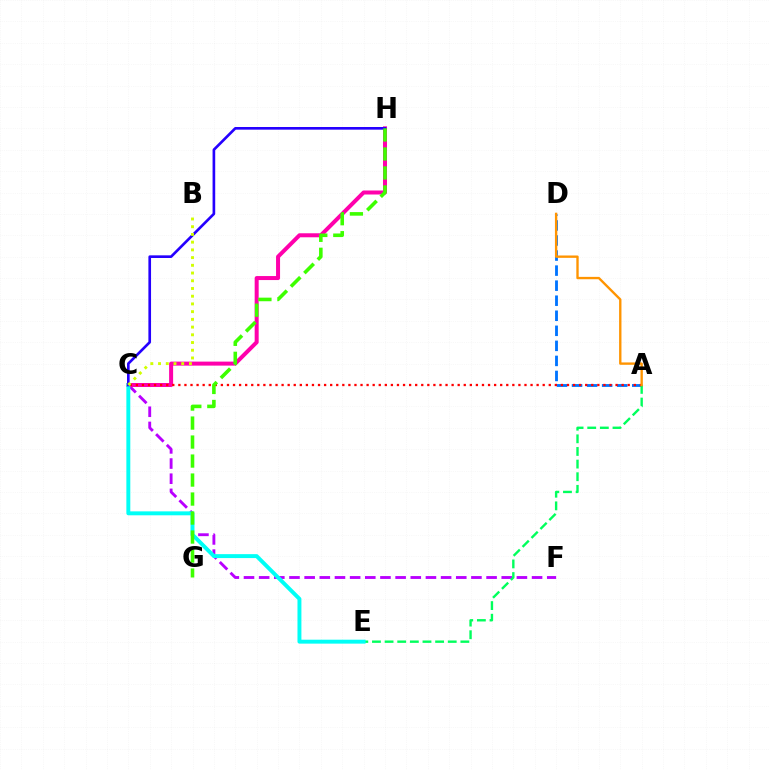{('A', 'D'): [{'color': '#0074ff', 'line_style': 'dashed', 'thickness': 2.04}, {'color': '#ff9400', 'line_style': 'solid', 'thickness': 1.7}], ('C', 'F'): [{'color': '#b900ff', 'line_style': 'dashed', 'thickness': 2.06}], ('C', 'H'): [{'color': '#ff00ac', 'line_style': 'solid', 'thickness': 2.89}, {'color': '#2500ff', 'line_style': 'solid', 'thickness': 1.91}], ('A', 'E'): [{'color': '#00ff5c', 'line_style': 'dashed', 'thickness': 1.72}], ('A', 'C'): [{'color': '#ff0000', 'line_style': 'dotted', 'thickness': 1.65}], ('C', 'E'): [{'color': '#00fff6', 'line_style': 'solid', 'thickness': 2.83}], ('G', 'H'): [{'color': '#3dff00', 'line_style': 'dashed', 'thickness': 2.58}], ('B', 'C'): [{'color': '#d1ff00', 'line_style': 'dotted', 'thickness': 2.1}]}